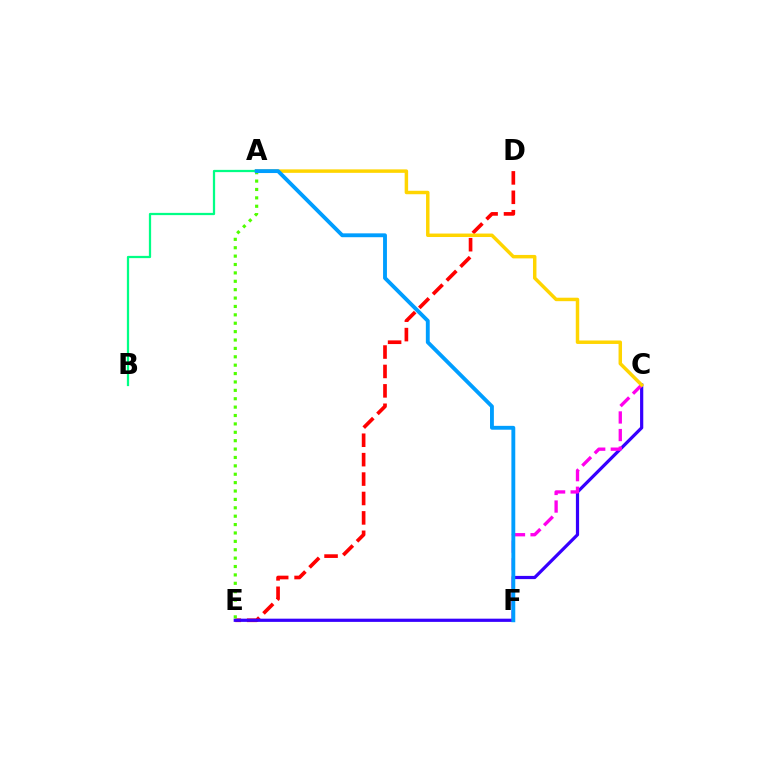{('D', 'E'): [{'color': '#ff0000', 'line_style': 'dashed', 'thickness': 2.64}], ('C', 'E'): [{'color': '#3700ff', 'line_style': 'solid', 'thickness': 2.31}], ('A', 'E'): [{'color': '#4fff00', 'line_style': 'dotted', 'thickness': 2.28}], ('A', 'B'): [{'color': '#00ff86', 'line_style': 'solid', 'thickness': 1.62}], ('C', 'F'): [{'color': '#ff00ed', 'line_style': 'dashed', 'thickness': 2.39}], ('A', 'C'): [{'color': '#ffd500', 'line_style': 'solid', 'thickness': 2.5}], ('A', 'F'): [{'color': '#009eff', 'line_style': 'solid', 'thickness': 2.78}]}